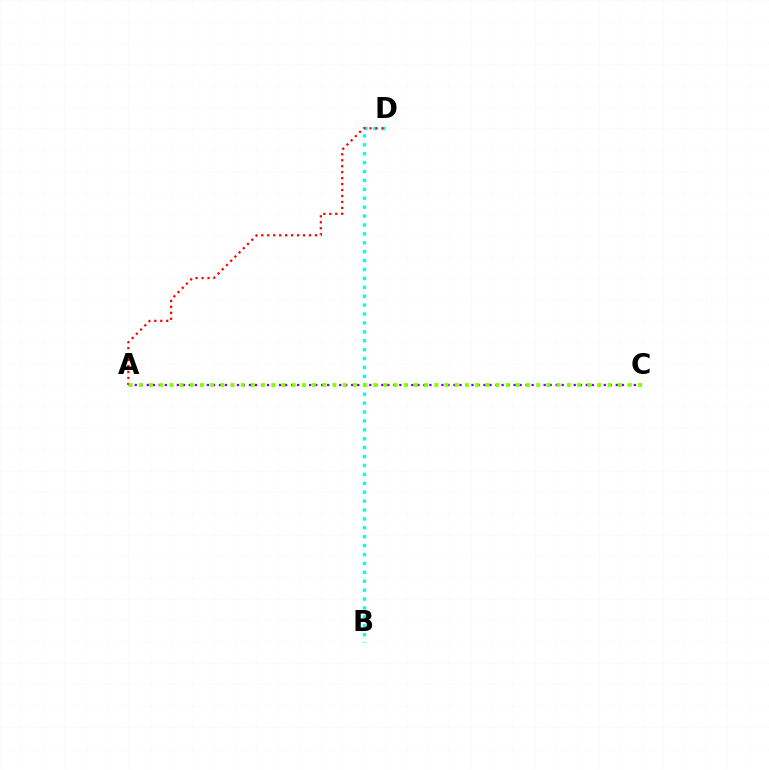{('B', 'D'): [{'color': '#00fff6', 'line_style': 'dotted', 'thickness': 2.42}], ('A', 'C'): [{'color': '#7200ff', 'line_style': 'dotted', 'thickness': 1.63}, {'color': '#84ff00', 'line_style': 'dotted', 'thickness': 2.77}], ('A', 'D'): [{'color': '#ff0000', 'line_style': 'dotted', 'thickness': 1.62}]}